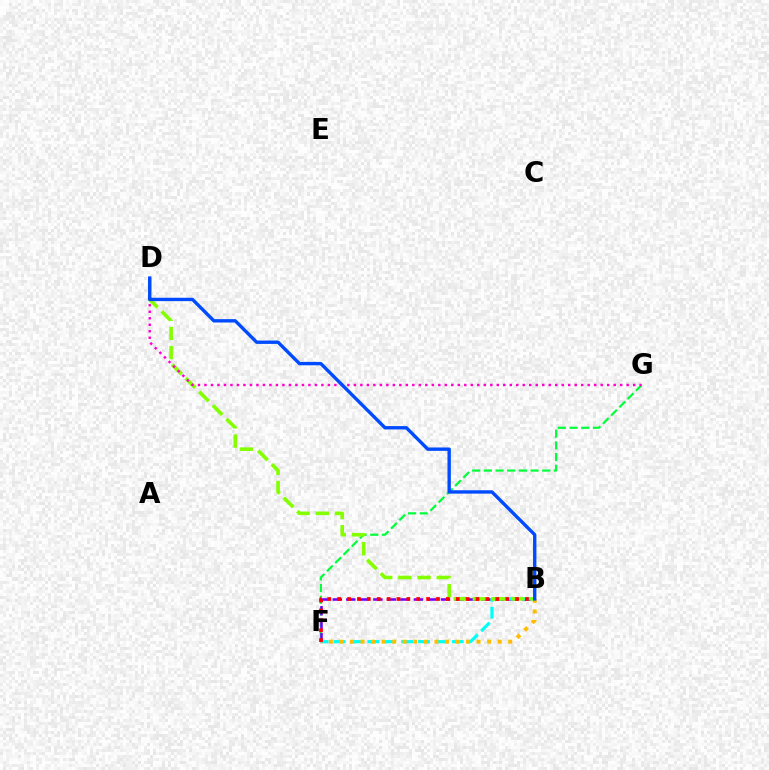{('F', 'G'): [{'color': '#00ff39', 'line_style': 'dashed', 'thickness': 1.59}], ('B', 'F'): [{'color': '#7200ff', 'line_style': 'dashed', 'thickness': 1.84}, {'color': '#00fff6', 'line_style': 'dashed', 'thickness': 2.29}, {'color': '#ffbd00', 'line_style': 'dotted', 'thickness': 2.87}, {'color': '#ff0000', 'line_style': 'dotted', 'thickness': 2.69}], ('B', 'D'): [{'color': '#84ff00', 'line_style': 'dashed', 'thickness': 2.6}, {'color': '#004bff', 'line_style': 'solid', 'thickness': 2.43}], ('D', 'G'): [{'color': '#ff00cf', 'line_style': 'dotted', 'thickness': 1.76}]}